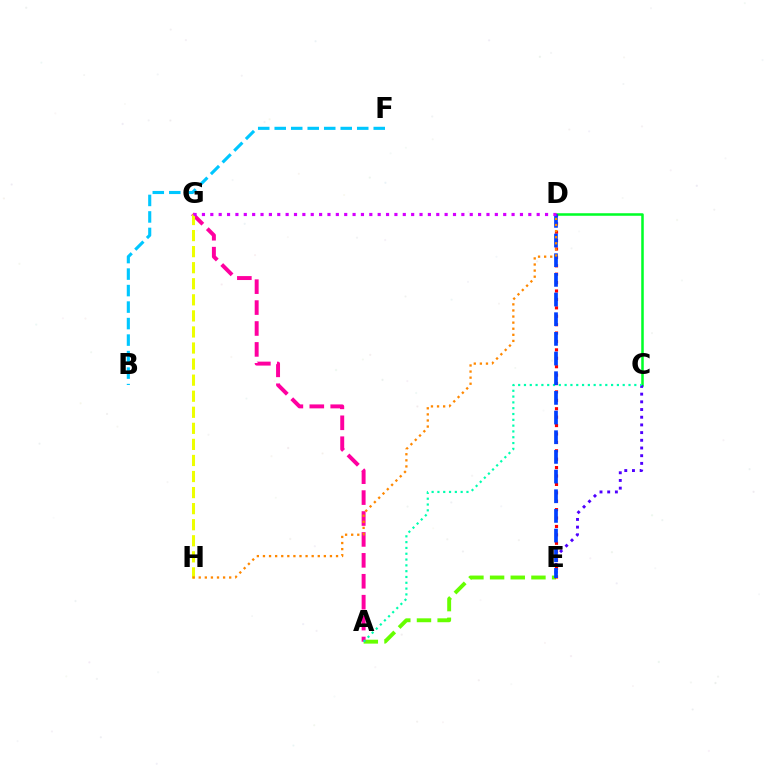{('B', 'F'): [{'color': '#00c7ff', 'line_style': 'dashed', 'thickness': 2.24}], ('A', 'E'): [{'color': '#66ff00', 'line_style': 'dashed', 'thickness': 2.81}], ('C', 'D'): [{'color': '#00ff27', 'line_style': 'solid', 'thickness': 1.83}], ('A', 'G'): [{'color': '#ff00a0', 'line_style': 'dashed', 'thickness': 2.84}], ('D', 'E'): [{'color': '#ff0000', 'line_style': 'dotted', 'thickness': 2.28}, {'color': '#003fff', 'line_style': 'dashed', 'thickness': 2.67}], ('G', 'H'): [{'color': '#eeff00', 'line_style': 'dashed', 'thickness': 2.18}], ('C', 'E'): [{'color': '#4f00ff', 'line_style': 'dotted', 'thickness': 2.09}], ('A', 'C'): [{'color': '#00ffaf', 'line_style': 'dotted', 'thickness': 1.58}], ('D', 'G'): [{'color': '#d600ff', 'line_style': 'dotted', 'thickness': 2.27}], ('D', 'H'): [{'color': '#ff8800', 'line_style': 'dotted', 'thickness': 1.65}]}